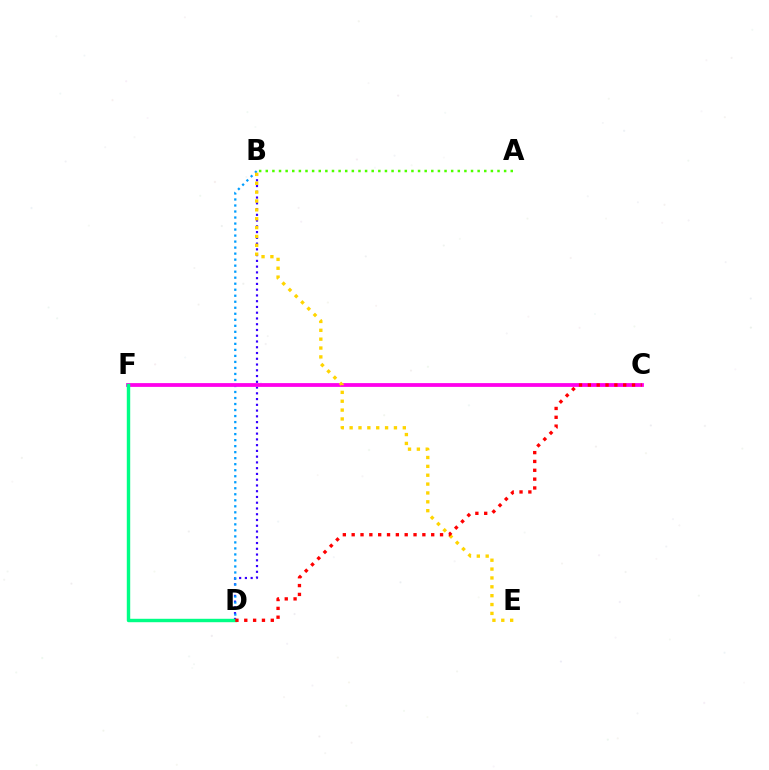{('B', 'D'): [{'color': '#3700ff', 'line_style': 'dotted', 'thickness': 1.56}, {'color': '#009eff', 'line_style': 'dotted', 'thickness': 1.63}], ('C', 'F'): [{'color': '#ff00ed', 'line_style': 'solid', 'thickness': 2.72}], ('B', 'E'): [{'color': '#ffd500', 'line_style': 'dotted', 'thickness': 2.41}], ('D', 'F'): [{'color': '#00ff86', 'line_style': 'solid', 'thickness': 2.46}], ('C', 'D'): [{'color': '#ff0000', 'line_style': 'dotted', 'thickness': 2.4}], ('A', 'B'): [{'color': '#4fff00', 'line_style': 'dotted', 'thickness': 1.8}]}